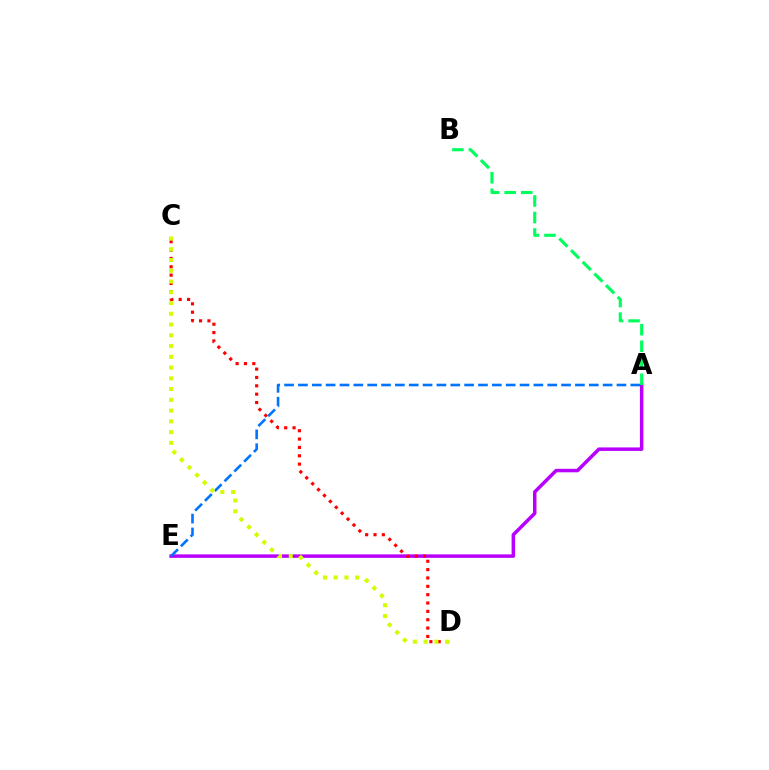{('A', 'E'): [{'color': '#b900ff', 'line_style': 'solid', 'thickness': 2.52}, {'color': '#0074ff', 'line_style': 'dashed', 'thickness': 1.88}], ('C', 'D'): [{'color': '#ff0000', 'line_style': 'dotted', 'thickness': 2.27}, {'color': '#d1ff00', 'line_style': 'dotted', 'thickness': 2.92}], ('A', 'B'): [{'color': '#00ff5c', 'line_style': 'dashed', 'thickness': 2.24}]}